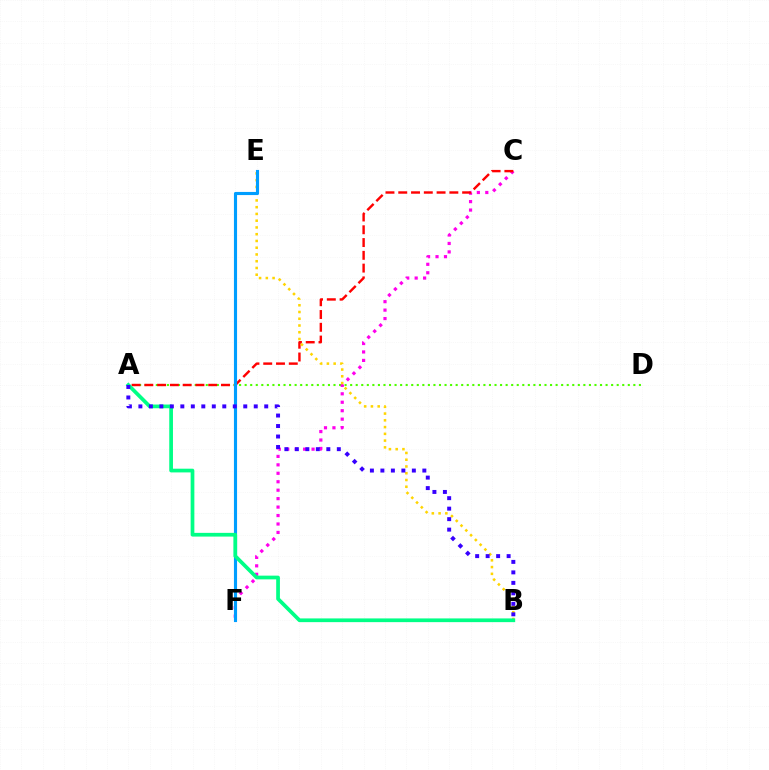{('A', 'D'): [{'color': '#4fff00', 'line_style': 'dotted', 'thickness': 1.51}], ('C', 'F'): [{'color': '#ff00ed', 'line_style': 'dotted', 'thickness': 2.3}], ('A', 'C'): [{'color': '#ff0000', 'line_style': 'dashed', 'thickness': 1.74}], ('B', 'E'): [{'color': '#ffd500', 'line_style': 'dotted', 'thickness': 1.83}], ('E', 'F'): [{'color': '#009eff', 'line_style': 'solid', 'thickness': 2.25}], ('A', 'B'): [{'color': '#00ff86', 'line_style': 'solid', 'thickness': 2.68}, {'color': '#3700ff', 'line_style': 'dotted', 'thickness': 2.85}]}